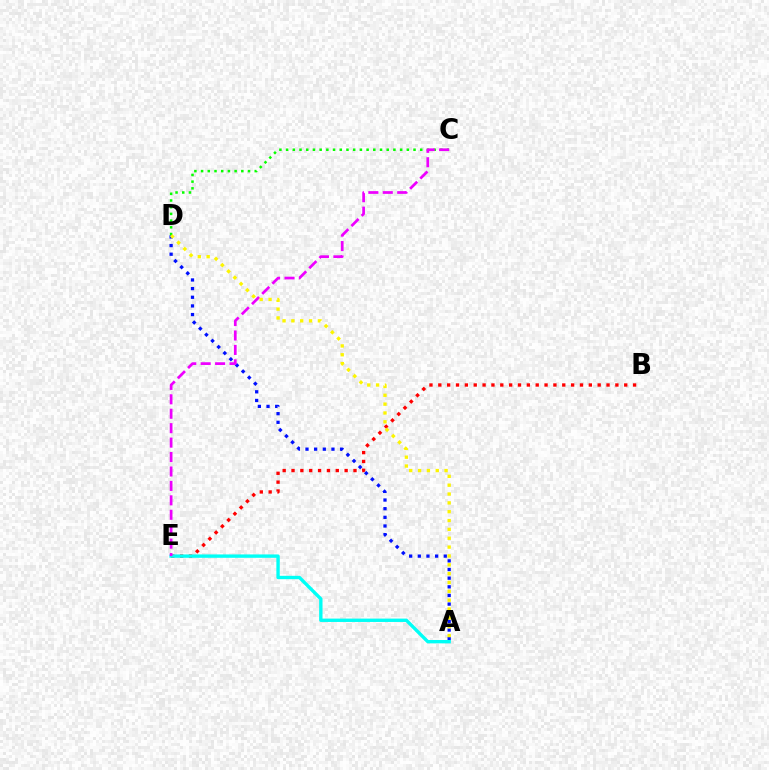{('B', 'E'): [{'color': '#ff0000', 'line_style': 'dotted', 'thickness': 2.41}], ('A', 'D'): [{'color': '#0010ff', 'line_style': 'dotted', 'thickness': 2.35}, {'color': '#fcf500', 'line_style': 'dotted', 'thickness': 2.4}], ('A', 'E'): [{'color': '#00fff6', 'line_style': 'solid', 'thickness': 2.42}], ('C', 'D'): [{'color': '#08ff00', 'line_style': 'dotted', 'thickness': 1.82}], ('C', 'E'): [{'color': '#ee00ff', 'line_style': 'dashed', 'thickness': 1.96}]}